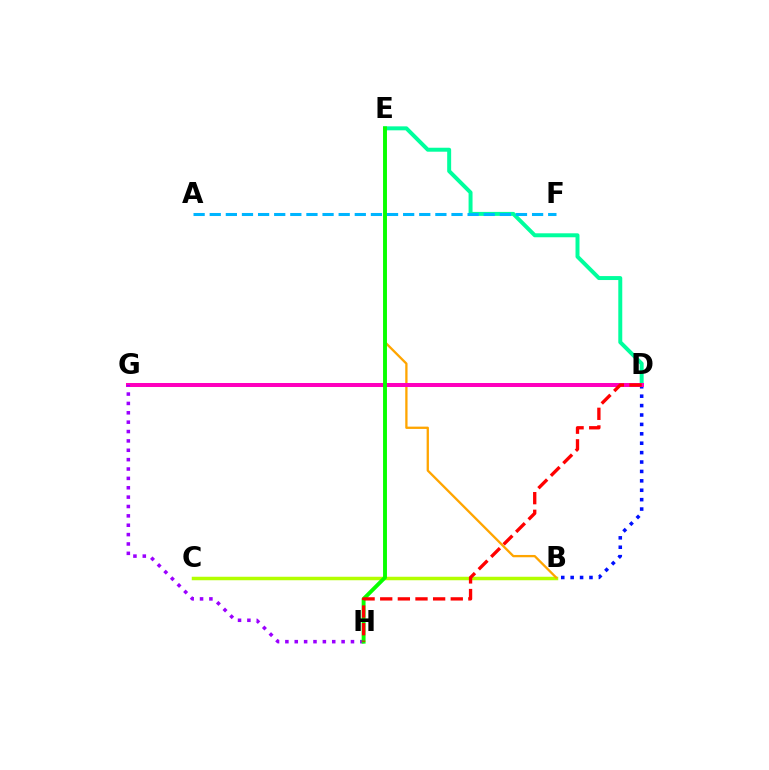{('D', 'E'): [{'color': '#00ff9d', 'line_style': 'solid', 'thickness': 2.85}], ('B', 'C'): [{'color': '#b3ff00', 'line_style': 'solid', 'thickness': 2.52}], ('A', 'F'): [{'color': '#00b5ff', 'line_style': 'dashed', 'thickness': 2.19}], ('B', 'D'): [{'color': '#0010ff', 'line_style': 'dotted', 'thickness': 2.56}], ('B', 'E'): [{'color': '#ffa500', 'line_style': 'solid', 'thickness': 1.66}], ('D', 'G'): [{'color': '#ff00bd', 'line_style': 'solid', 'thickness': 2.88}], ('G', 'H'): [{'color': '#9b00ff', 'line_style': 'dotted', 'thickness': 2.55}], ('E', 'H'): [{'color': '#08ff00', 'line_style': 'solid', 'thickness': 2.81}], ('D', 'H'): [{'color': '#ff0000', 'line_style': 'dashed', 'thickness': 2.4}]}